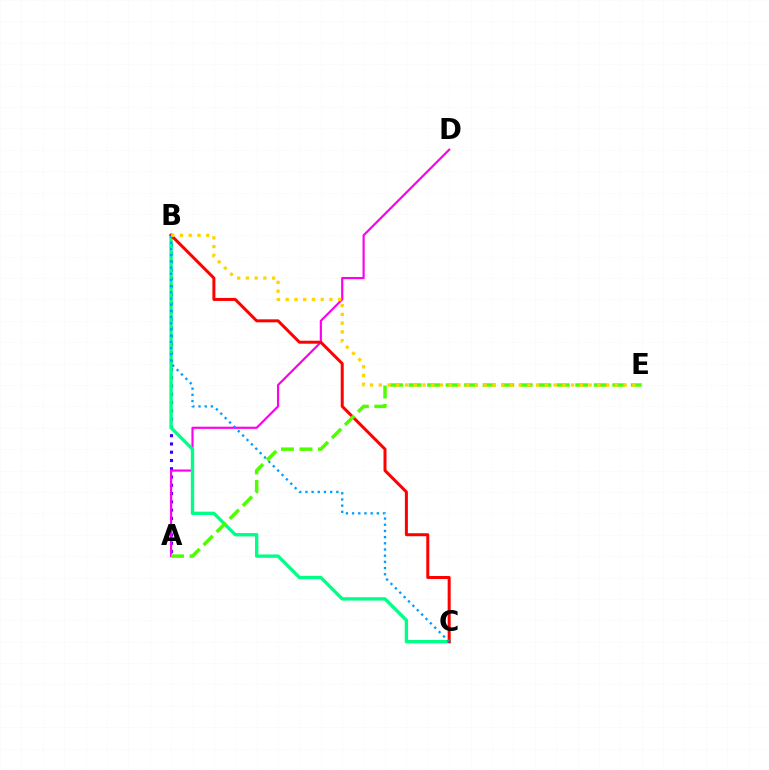{('A', 'B'): [{'color': '#3700ff', 'line_style': 'dotted', 'thickness': 2.25}], ('A', 'D'): [{'color': '#ff00ed', 'line_style': 'solid', 'thickness': 1.56}], ('B', 'C'): [{'color': '#00ff86', 'line_style': 'solid', 'thickness': 2.41}, {'color': '#ff0000', 'line_style': 'solid', 'thickness': 2.17}, {'color': '#009eff', 'line_style': 'dotted', 'thickness': 1.68}], ('A', 'E'): [{'color': '#4fff00', 'line_style': 'dashed', 'thickness': 2.52}], ('B', 'E'): [{'color': '#ffd500', 'line_style': 'dotted', 'thickness': 2.38}]}